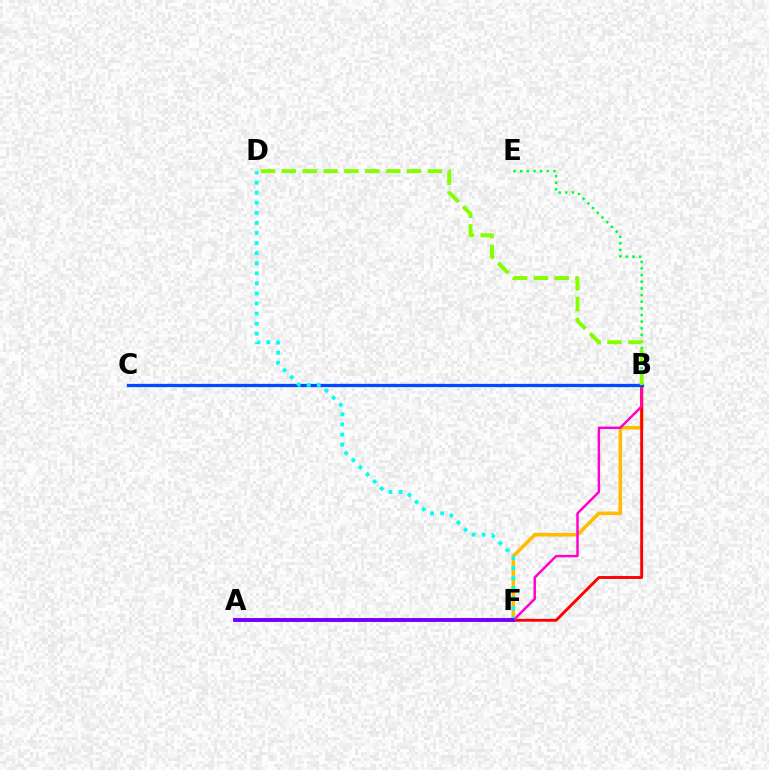{('B', 'E'): [{'color': '#00ff39', 'line_style': 'dotted', 'thickness': 1.81}], ('B', 'F'): [{'color': '#ffbd00', 'line_style': 'solid', 'thickness': 2.55}, {'color': '#ff0000', 'line_style': 'solid', 'thickness': 2.08}, {'color': '#ff00cf', 'line_style': 'solid', 'thickness': 1.77}], ('B', 'C'): [{'color': '#004bff', 'line_style': 'solid', 'thickness': 2.34}], ('D', 'F'): [{'color': '#00fff6', 'line_style': 'dotted', 'thickness': 2.74}], ('B', 'D'): [{'color': '#84ff00', 'line_style': 'dashed', 'thickness': 2.84}], ('A', 'F'): [{'color': '#7200ff', 'line_style': 'solid', 'thickness': 2.81}]}